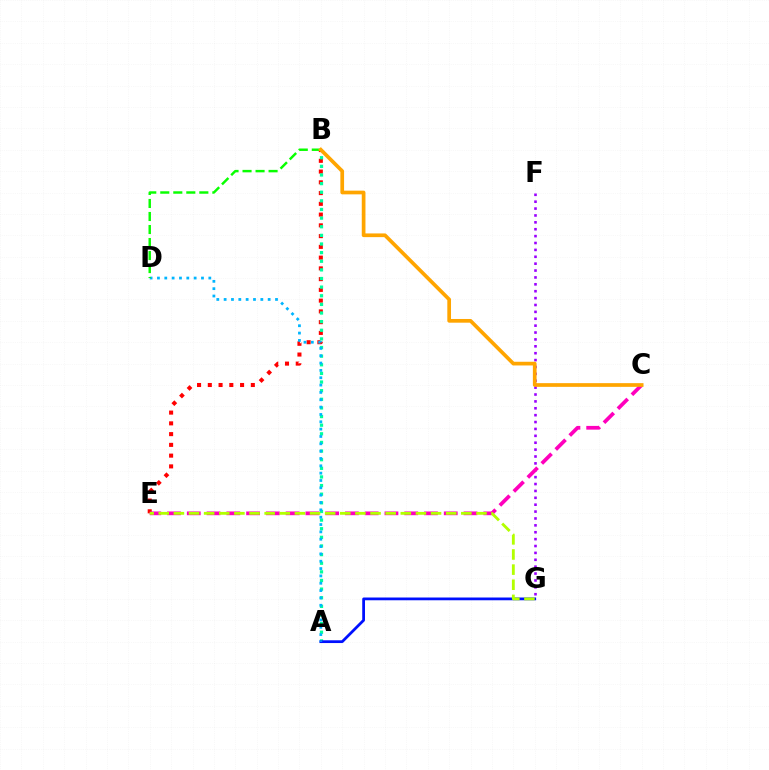{('F', 'G'): [{'color': '#9b00ff', 'line_style': 'dotted', 'thickness': 1.87}], ('B', 'E'): [{'color': '#ff0000', 'line_style': 'dotted', 'thickness': 2.92}], ('A', 'B'): [{'color': '#00ff9d', 'line_style': 'dotted', 'thickness': 2.34}], ('A', 'G'): [{'color': '#0010ff', 'line_style': 'solid', 'thickness': 1.99}], ('C', 'E'): [{'color': '#ff00bd', 'line_style': 'dashed', 'thickness': 2.69}], ('A', 'D'): [{'color': '#00b5ff', 'line_style': 'dotted', 'thickness': 1.99}], ('B', 'D'): [{'color': '#08ff00', 'line_style': 'dashed', 'thickness': 1.77}], ('E', 'G'): [{'color': '#b3ff00', 'line_style': 'dashed', 'thickness': 2.06}], ('B', 'C'): [{'color': '#ffa500', 'line_style': 'solid', 'thickness': 2.66}]}